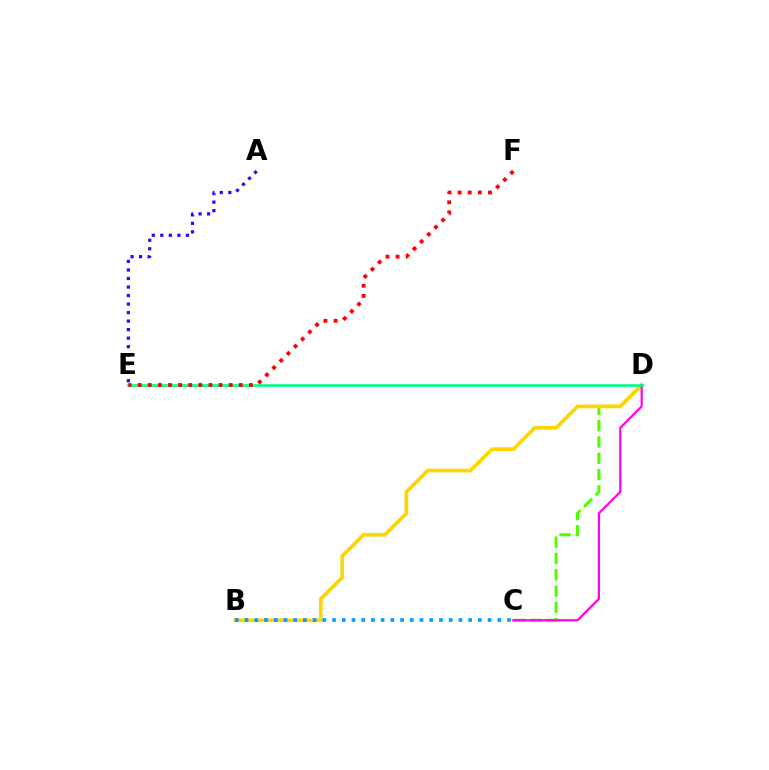{('C', 'D'): [{'color': '#4fff00', 'line_style': 'dashed', 'thickness': 2.21}, {'color': '#ff00ed', 'line_style': 'solid', 'thickness': 1.59}], ('B', 'D'): [{'color': '#ffd500', 'line_style': 'solid', 'thickness': 2.65}], ('D', 'E'): [{'color': '#00ff86', 'line_style': 'solid', 'thickness': 1.89}], ('A', 'E'): [{'color': '#3700ff', 'line_style': 'dotted', 'thickness': 2.32}], ('B', 'C'): [{'color': '#009eff', 'line_style': 'dotted', 'thickness': 2.64}], ('E', 'F'): [{'color': '#ff0000', 'line_style': 'dotted', 'thickness': 2.75}]}